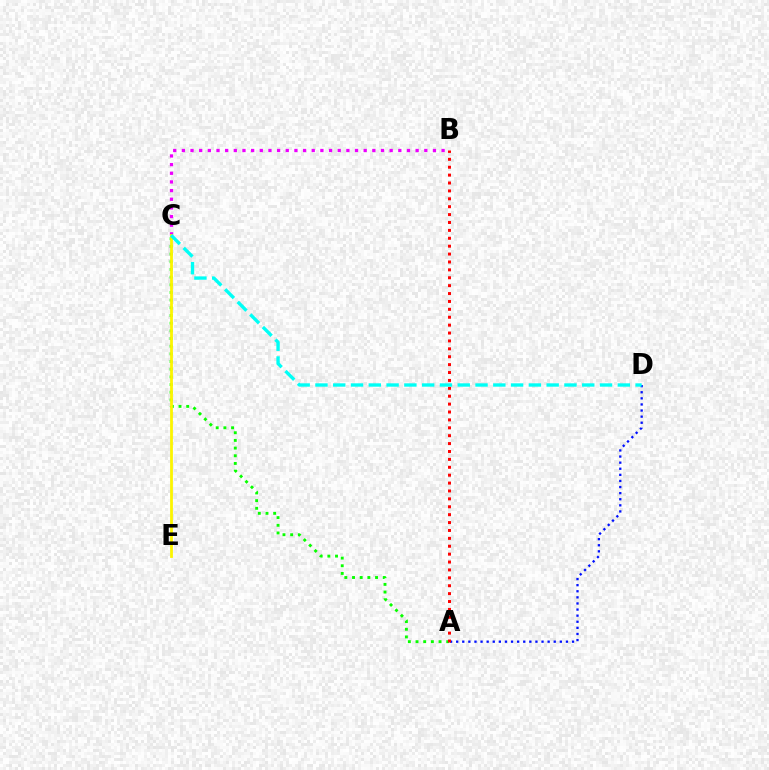{('B', 'C'): [{'color': '#ee00ff', 'line_style': 'dotted', 'thickness': 2.35}], ('A', 'D'): [{'color': '#0010ff', 'line_style': 'dotted', 'thickness': 1.66}], ('A', 'C'): [{'color': '#08ff00', 'line_style': 'dotted', 'thickness': 2.09}], ('C', 'E'): [{'color': '#fcf500', 'line_style': 'solid', 'thickness': 2.0}], ('A', 'B'): [{'color': '#ff0000', 'line_style': 'dotted', 'thickness': 2.15}], ('C', 'D'): [{'color': '#00fff6', 'line_style': 'dashed', 'thickness': 2.42}]}